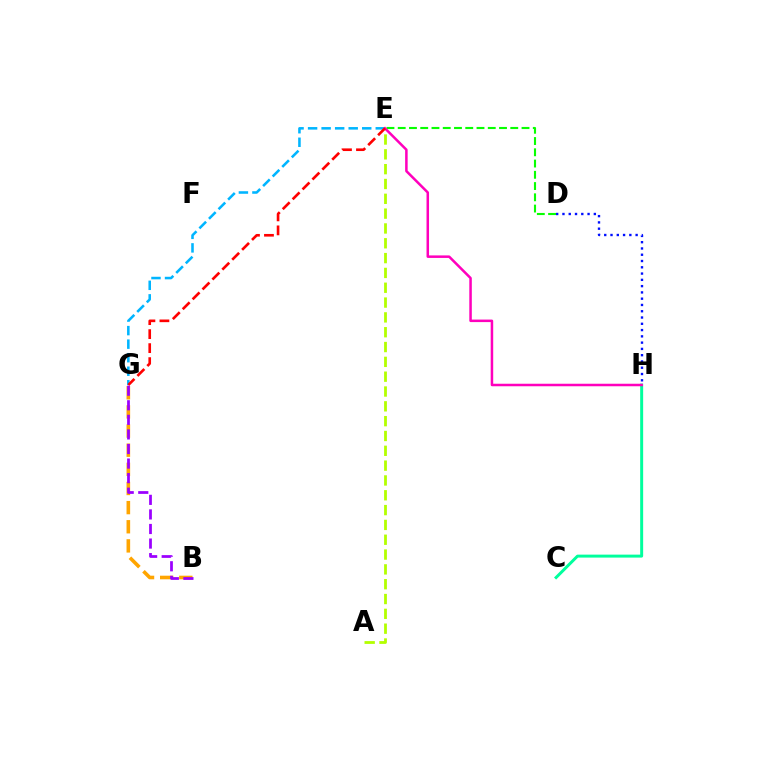{('B', 'G'): [{'color': '#ffa500', 'line_style': 'dashed', 'thickness': 2.6}, {'color': '#9b00ff', 'line_style': 'dashed', 'thickness': 1.98}], ('C', 'H'): [{'color': '#00ff9d', 'line_style': 'solid', 'thickness': 2.13}], ('E', 'G'): [{'color': '#00b5ff', 'line_style': 'dashed', 'thickness': 1.84}, {'color': '#ff0000', 'line_style': 'dashed', 'thickness': 1.9}], ('D', 'H'): [{'color': '#0010ff', 'line_style': 'dotted', 'thickness': 1.71}], ('D', 'E'): [{'color': '#08ff00', 'line_style': 'dashed', 'thickness': 1.53}], ('A', 'E'): [{'color': '#b3ff00', 'line_style': 'dashed', 'thickness': 2.01}], ('E', 'H'): [{'color': '#ff00bd', 'line_style': 'solid', 'thickness': 1.81}]}